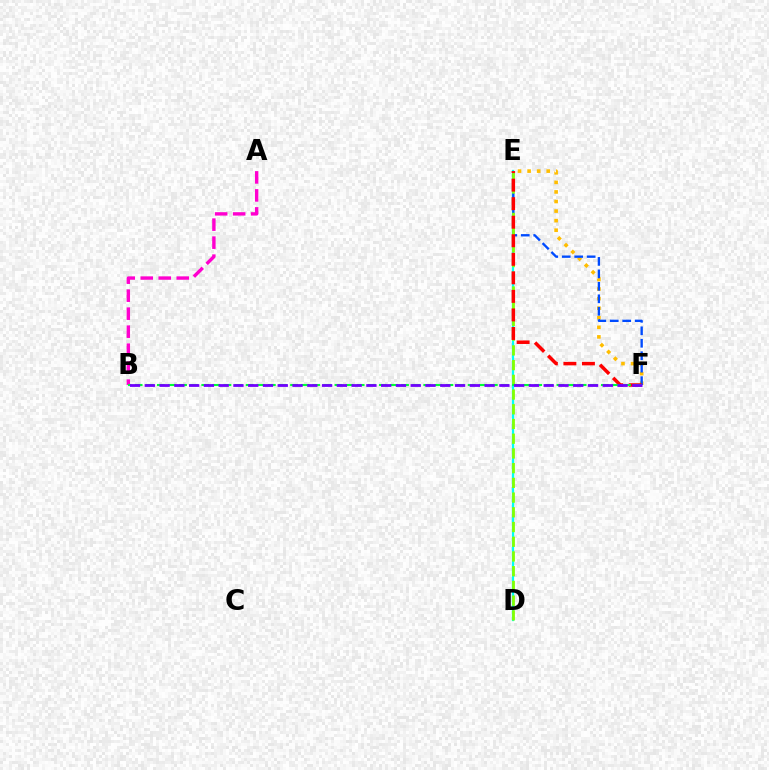{('E', 'F'): [{'color': '#ffbd00', 'line_style': 'dotted', 'thickness': 2.6}, {'color': '#004bff', 'line_style': 'dashed', 'thickness': 1.69}, {'color': '#ff0000', 'line_style': 'dashed', 'thickness': 2.52}], ('A', 'B'): [{'color': '#ff00cf', 'line_style': 'dashed', 'thickness': 2.45}], ('D', 'E'): [{'color': '#00fff6', 'line_style': 'solid', 'thickness': 1.62}, {'color': '#84ff00', 'line_style': 'dashed', 'thickness': 2.0}], ('B', 'F'): [{'color': '#00ff39', 'line_style': 'dashed', 'thickness': 1.51}, {'color': '#7200ff', 'line_style': 'dashed', 'thickness': 2.01}]}